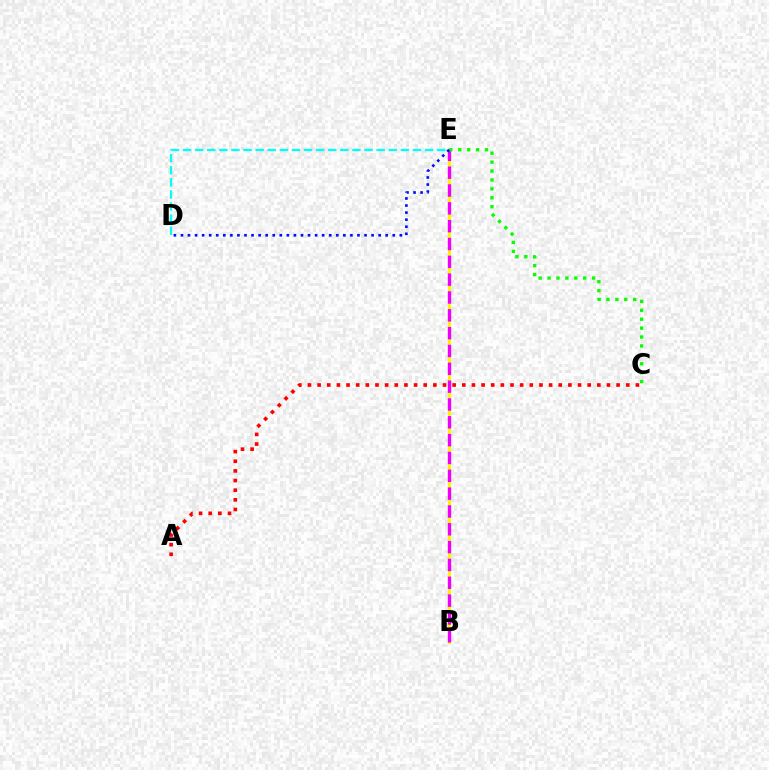{('B', 'E'): [{'color': '#fcf500', 'line_style': 'solid', 'thickness': 2.22}, {'color': '#ee00ff', 'line_style': 'dashed', 'thickness': 2.42}], ('D', 'E'): [{'color': '#00fff6', 'line_style': 'dashed', 'thickness': 1.64}, {'color': '#0010ff', 'line_style': 'dotted', 'thickness': 1.92}], ('C', 'E'): [{'color': '#08ff00', 'line_style': 'dotted', 'thickness': 2.42}], ('A', 'C'): [{'color': '#ff0000', 'line_style': 'dotted', 'thickness': 2.62}]}